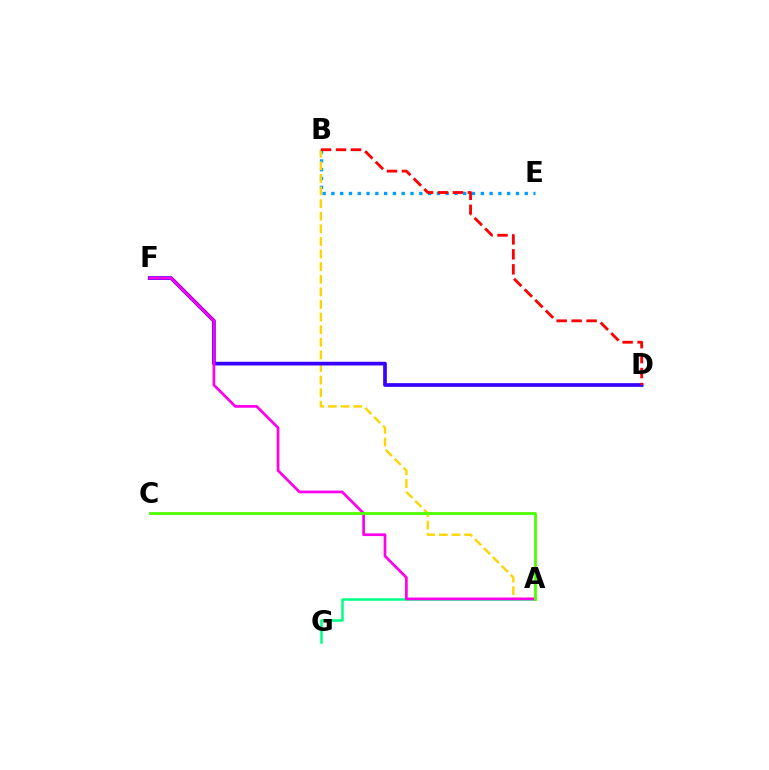{('A', 'G'): [{'color': '#00ff86', 'line_style': 'solid', 'thickness': 1.8}], ('B', 'E'): [{'color': '#009eff', 'line_style': 'dotted', 'thickness': 2.39}], ('A', 'B'): [{'color': '#ffd500', 'line_style': 'dashed', 'thickness': 1.71}], ('D', 'F'): [{'color': '#3700ff', 'line_style': 'solid', 'thickness': 2.66}], ('A', 'F'): [{'color': '#ff00ed', 'line_style': 'solid', 'thickness': 1.95}], ('A', 'C'): [{'color': '#4fff00', 'line_style': 'solid', 'thickness': 2.02}], ('B', 'D'): [{'color': '#ff0000', 'line_style': 'dashed', 'thickness': 2.03}]}